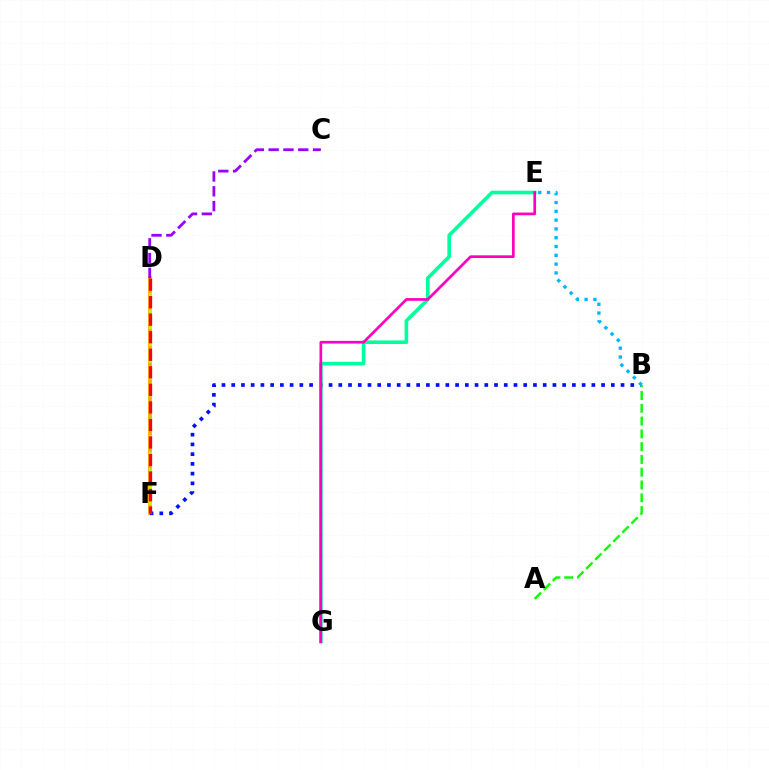{('D', 'F'): [{'color': '#ffa500', 'line_style': 'solid', 'thickness': 2.68}, {'color': '#b3ff00', 'line_style': 'dotted', 'thickness': 2.27}, {'color': '#ff0000', 'line_style': 'dashed', 'thickness': 2.38}], ('B', 'F'): [{'color': '#0010ff', 'line_style': 'dotted', 'thickness': 2.64}], ('E', 'G'): [{'color': '#00ff9d', 'line_style': 'solid', 'thickness': 2.6}, {'color': '#ff00bd', 'line_style': 'solid', 'thickness': 1.94}], ('A', 'B'): [{'color': '#08ff00', 'line_style': 'dashed', 'thickness': 1.74}], ('B', 'E'): [{'color': '#00b5ff', 'line_style': 'dotted', 'thickness': 2.39}], ('C', 'D'): [{'color': '#9b00ff', 'line_style': 'dashed', 'thickness': 2.01}]}